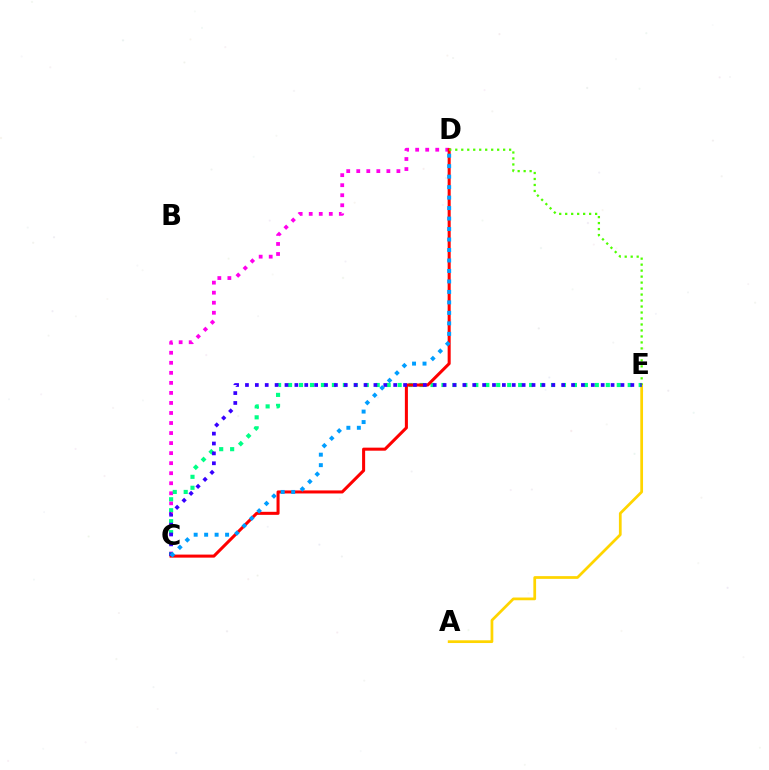{('C', 'D'): [{'color': '#ff00ed', 'line_style': 'dotted', 'thickness': 2.73}, {'color': '#ff0000', 'line_style': 'solid', 'thickness': 2.19}, {'color': '#009eff', 'line_style': 'dotted', 'thickness': 2.85}], ('A', 'E'): [{'color': '#ffd500', 'line_style': 'solid', 'thickness': 1.97}], ('C', 'E'): [{'color': '#00ff86', 'line_style': 'dotted', 'thickness': 2.98}, {'color': '#3700ff', 'line_style': 'dotted', 'thickness': 2.68}], ('D', 'E'): [{'color': '#4fff00', 'line_style': 'dotted', 'thickness': 1.63}]}